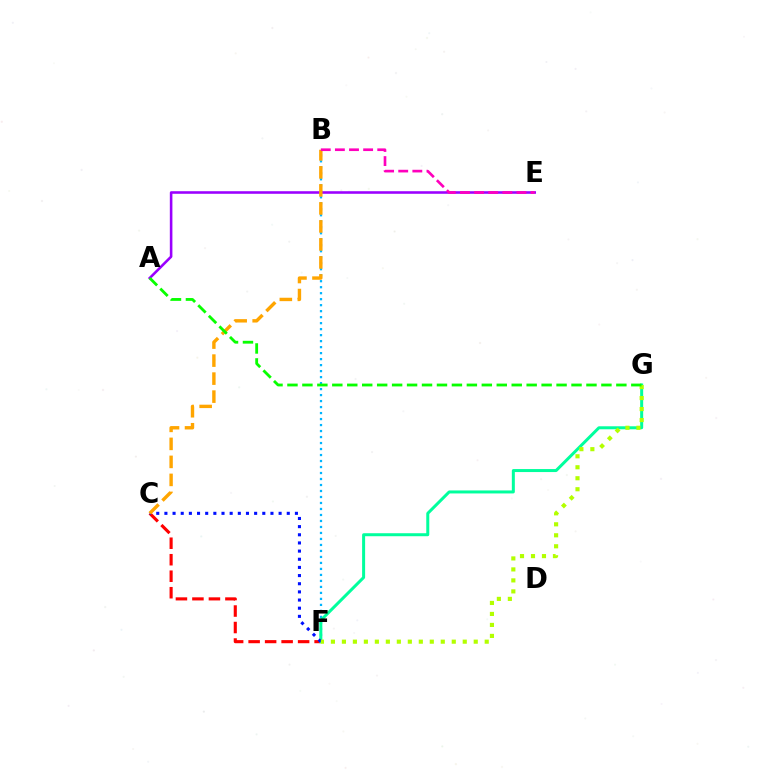{('B', 'F'): [{'color': '#00b5ff', 'line_style': 'dotted', 'thickness': 1.63}], ('C', 'F'): [{'color': '#ff0000', 'line_style': 'dashed', 'thickness': 2.24}, {'color': '#0010ff', 'line_style': 'dotted', 'thickness': 2.22}], ('F', 'G'): [{'color': '#00ff9d', 'line_style': 'solid', 'thickness': 2.16}, {'color': '#b3ff00', 'line_style': 'dotted', 'thickness': 2.98}], ('A', 'E'): [{'color': '#9b00ff', 'line_style': 'solid', 'thickness': 1.86}], ('B', 'C'): [{'color': '#ffa500', 'line_style': 'dashed', 'thickness': 2.45}], ('B', 'E'): [{'color': '#ff00bd', 'line_style': 'dashed', 'thickness': 1.92}], ('A', 'G'): [{'color': '#08ff00', 'line_style': 'dashed', 'thickness': 2.03}]}